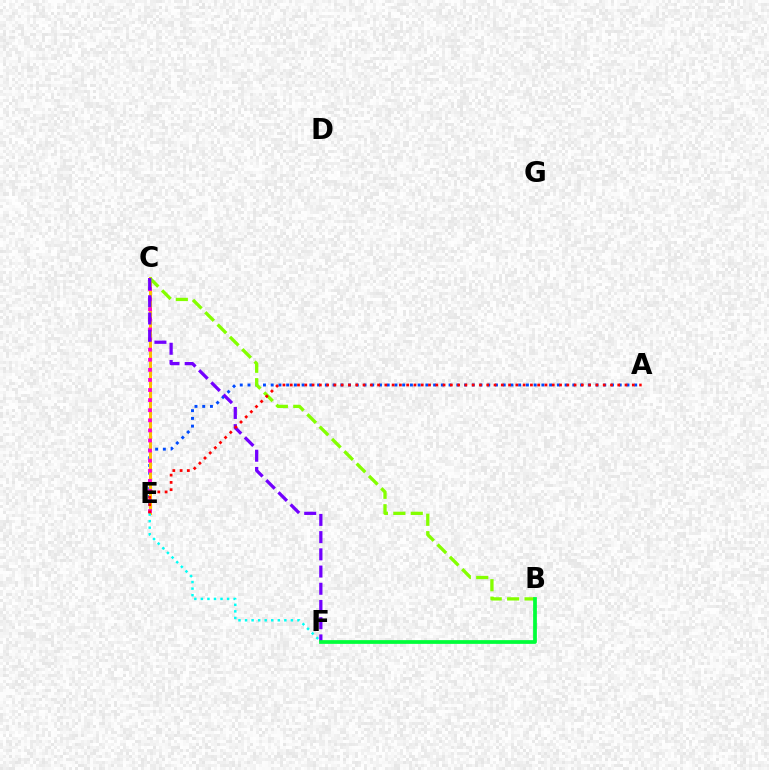{('A', 'E'): [{'color': '#004bff', 'line_style': 'dotted', 'thickness': 2.1}, {'color': '#ff0000', 'line_style': 'dotted', 'thickness': 1.98}], ('C', 'E'): [{'color': '#ffbd00', 'line_style': 'solid', 'thickness': 2.16}, {'color': '#ff00cf', 'line_style': 'dotted', 'thickness': 2.74}], ('B', 'C'): [{'color': '#84ff00', 'line_style': 'dashed', 'thickness': 2.37}], ('E', 'F'): [{'color': '#00fff6', 'line_style': 'dotted', 'thickness': 1.78}], ('C', 'F'): [{'color': '#7200ff', 'line_style': 'dashed', 'thickness': 2.34}], ('B', 'F'): [{'color': '#00ff39', 'line_style': 'solid', 'thickness': 2.7}]}